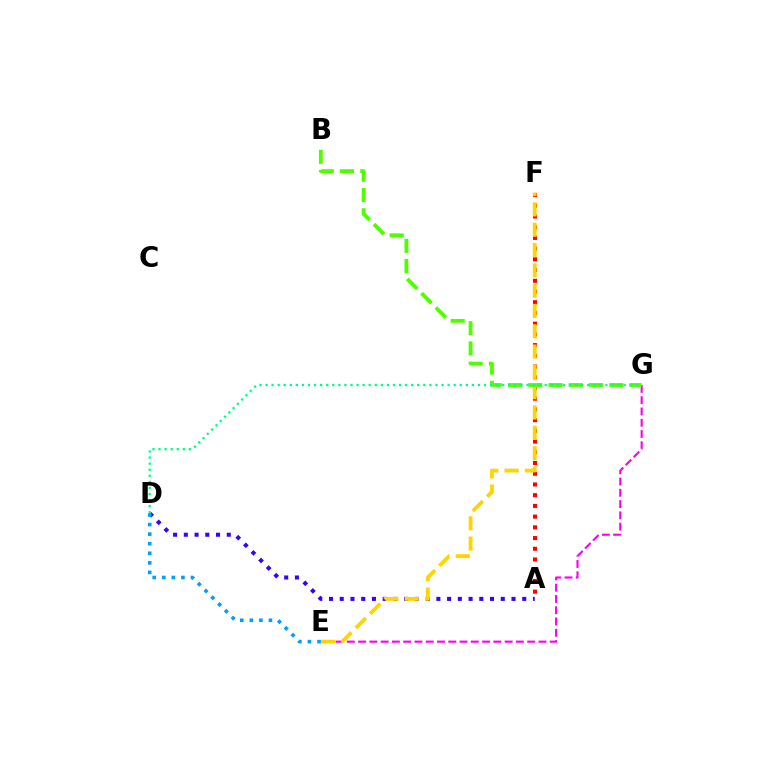{('A', 'F'): [{'color': '#ff0000', 'line_style': 'dotted', 'thickness': 2.91}], ('A', 'D'): [{'color': '#3700ff', 'line_style': 'dotted', 'thickness': 2.92}], ('E', 'G'): [{'color': '#ff00ed', 'line_style': 'dashed', 'thickness': 1.53}], ('E', 'F'): [{'color': '#ffd500', 'line_style': 'dashed', 'thickness': 2.76}], ('B', 'G'): [{'color': '#4fff00', 'line_style': 'dashed', 'thickness': 2.75}], ('D', 'E'): [{'color': '#009eff', 'line_style': 'dotted', 'thickness': 2.6}], ('D', 'G'): [{'color': '#00ff86', 'line_style': 'dotted', 'thickness': 1.65}]}